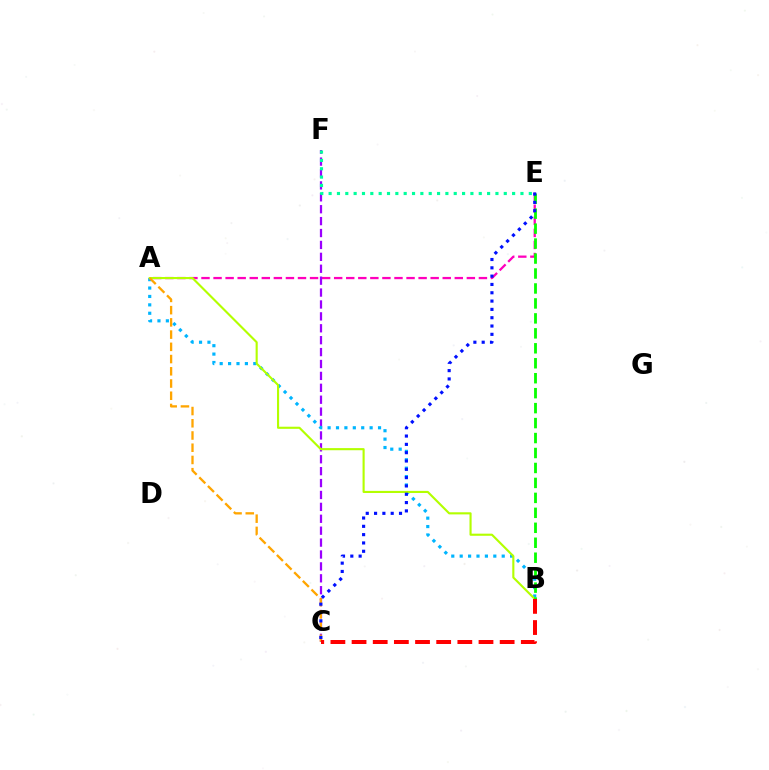{('A', 'E'): [{'color': '#ff00bd', 'line_style': 'dashed', 'thickness': 1.64}], ('C', 'F'): [{'color': '#9b00ff', 'line_style': 'dashed', 'thickness': 1.62}], ('A', 'B'): [{'color': '#00b5ff', 'line_style': 'dotted', 'thickness': 2.28}, {'color': '#b3ff00', 'line_style': 'solid', 'thickness': 1.53}], ('E', 'F'): [{'color': '#00ff9d', 'line_style': 'dotted', 'thickness': 2.27}], ('B', 'E'): [{'color': '#08ff00', 'line_style': 'dashed', 'thickness': 2.03}], ('A', 'C'): [{'color': '#ffa500', 'line_style': 'dashed', 'thickness': 1.66}], ('B', 'C'): [{'color': '#ff0000', 'line_style': 'dashed', 'thickness': 2.87}], ('C', 'E'): [{'color': '#0010ff', 'line_style': 'dotted', 'thickness': 2.26}]}